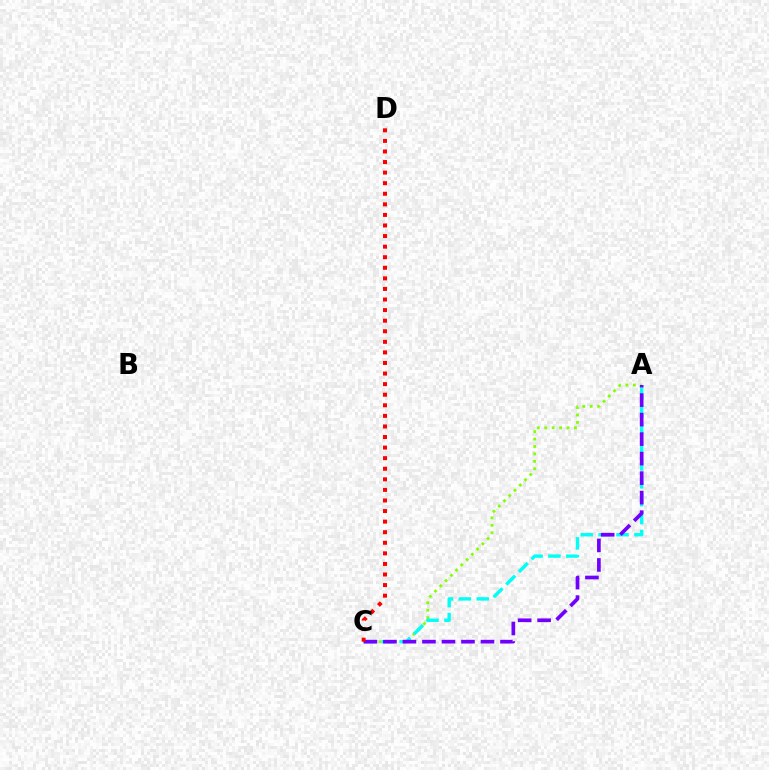{('A', 'C'): [{'color': '#84ff00', 'line_style': 'dotted', 'thickness': 2.02}, {'color': '#00fff6', 'line_style': 'dashed', 'thickness': 2.43}, {'color': '#7200ff', 'line_style': 'dashed', 'thickness': 2.65}], ('C', 'D'): [{'color': '#ff0000', 'line_style': 'dotted', 'thickness': 2.87}]}